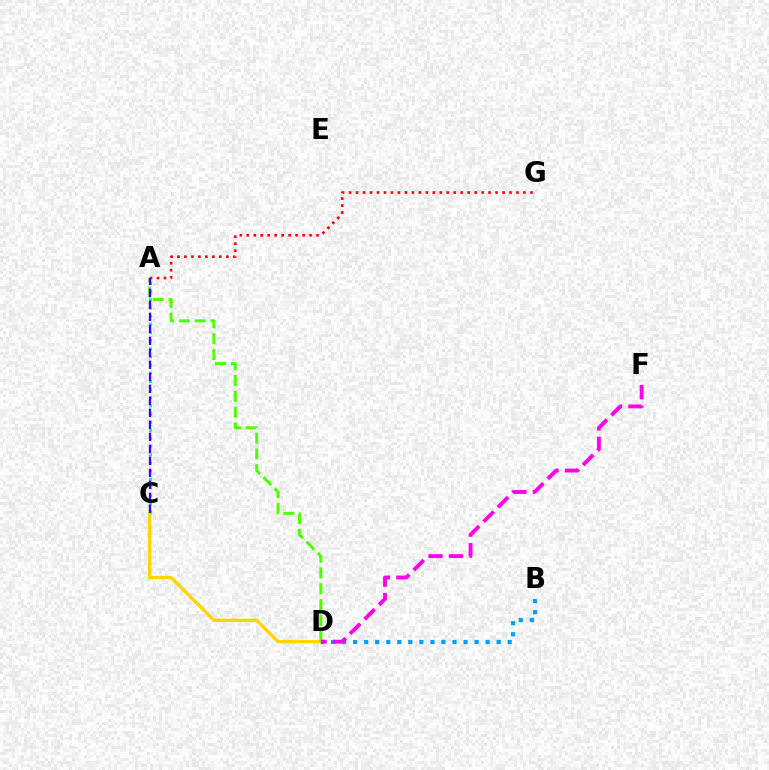{('C', 'D'): [{'color': '#ffd500', 'line_style': 'solid', 'thickness': 2.36}], ('A', 'G'): [{'color': '#ff0000', 'line_style': 'dotted', 'thickness': 1.9}], ('A', 'D'): [{'color': '#4fff00', 'line_style': 'dashed', 'thickness': 2.15}], ('A', 'C'): [{'color': '#00ff86', 'line_style': 'dotted', 'thickness': 2.22}, {'color': '#3700ff', 'line_style': 'dashed', 'thickness': 1.63}], ('B', 'D'): [{'color': '#009eff', 'line_style': 'dotted', 'thickness': 3.0}], ('D', 'F'): [{'color': '#ff00ed', 'line_style': 'dashed', 'thickness': 2.78}]}